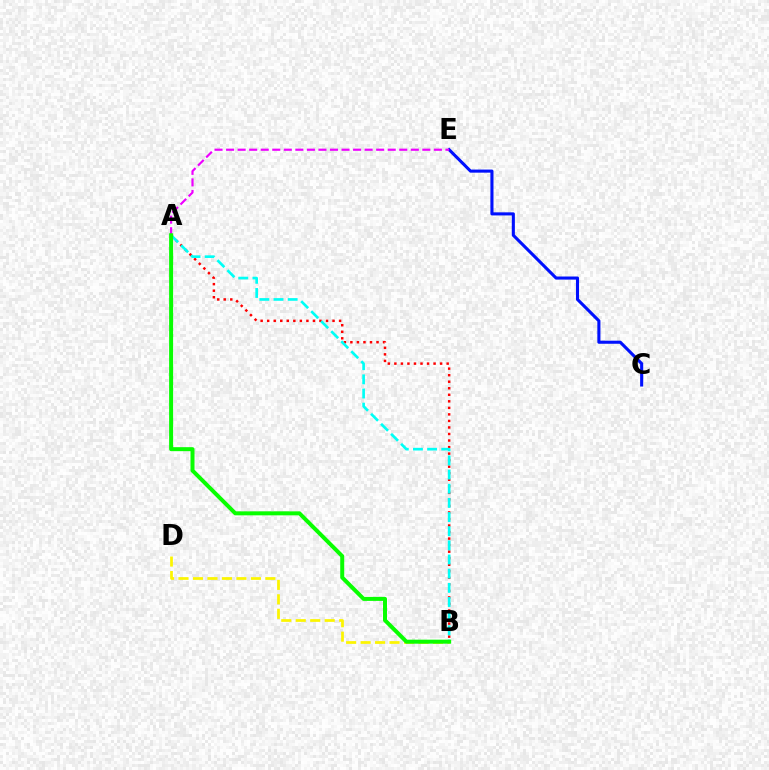{('A', 'B'): [{'color': '#ff0000', 'line_style': 'dotted', 'thickness': 1.78}, {'color': '#00fff6', 'line_style': 'dashed', 'thickness': 1.92}, {'color': '#08ff00', 'line_style': 'solid', 'thickness': 2.88}], ('C', 'E'): [{'color': '#0010ff', 'line_style': 'solid', 'thickness': 2.22}], ('B', 'D'): [{'color': '#fcf500', 'line_style': 'dashed', 'thickness': 1.97}], ('A', 'E'): [{'color': '#ee00ff', 'line_style': 'dashed', 'thickness': 1.57}]}